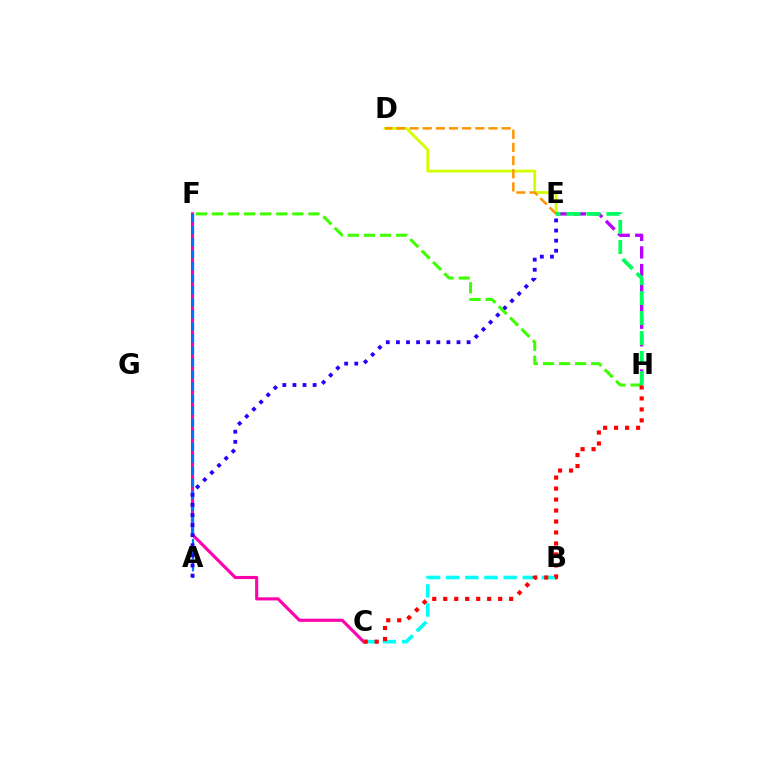{('D', 'E'): [{'color': '#d1ff00', 'line_style': 'solid', 'thickness': 2.04}, {'color': '#ff9400', 'line_style': 'dashed', 'thickness': 1.79}], ('E', 'H'): [{'color': '#b900ff', 'line_style': 'dashed', 'thickness': 2.39}, {'color': '#00ff5c', 'line_style': 'dashed', 'thickness': 2.71}], ('C', 'F'): [{'color': '#ff00ac', 'line_style': 'solid', 'thickness': 2.24}], ('B', 'C'): [{'color': '#00fff6', 'line_style': 'dashed', 'thickness': 2.6}], ('A', 'F'): [{'color': '#0074ff', 'line_style': 'dashed', 'thickness': 1.63}], ('A', 'E'): [{'color': '#2500ff', 'line_style': 'dotted', 'thickness': 2.74}], ('F', 'H'): [{'color': '#3dff00', 'line_style': 'dashed', 'thickness': 2.18}], ('C', 'H'): [{'color': '#ff0000', 'line_style': 'dotted', 'thickness': 2.98}]}